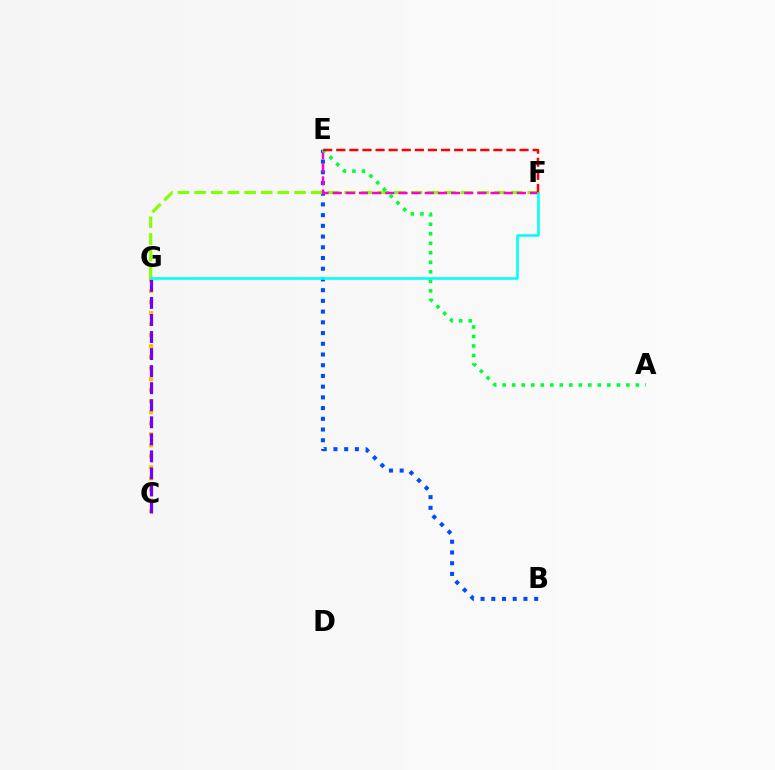{('B', 'E'): [{'color': '#004bff', 'line_style': 'dotted', 'thickness': 2.91}], ('C', 'G'): [{'color': '#ffbd00', 'line_style': 'dotted', 'thickness': 2.99}, {'color': '#7200ff', 'line_style': 'dashed', 'thickness': 2.32}], ('F', 'G'): [{'color': '#84ff00', 'line_style': 'dashed', 'thickness': 2.26}, {'color': '#00fff6', 'line_style': 'solid', 'thickness': 1.86}], ('E', 'F'): [{'color': '#ff00cf', 'line_style': 'dashed', 'thickness': 1.79}, {'color': '#ff0000', 'line_style': 'dashed', 'thickness': 1.78}], ('A', 'E'): [{'color': '#00ff39', 'line_style': 'dotted', 'thickness': 2.58}]}